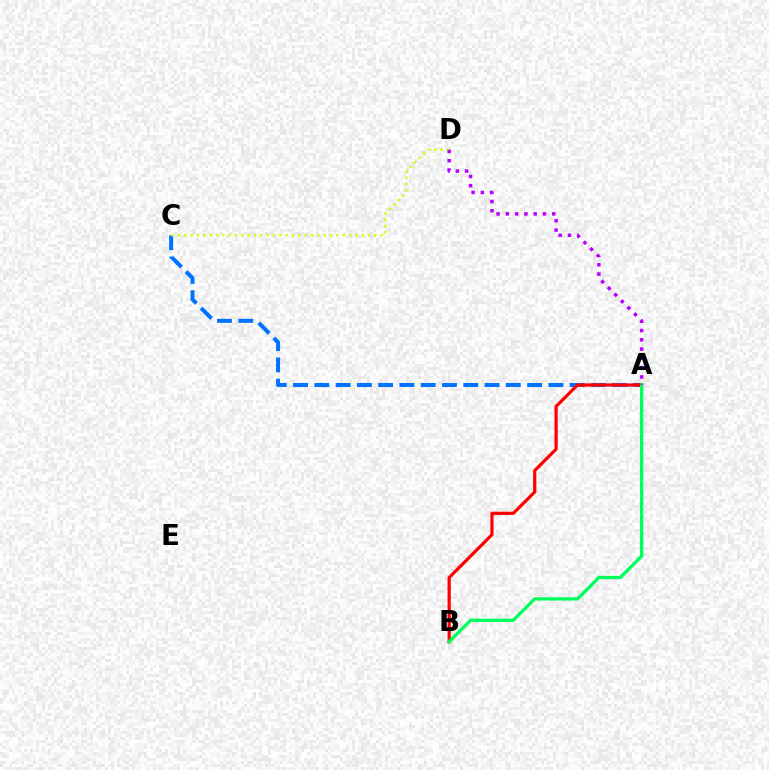{('A', 'C'): [{'color': '#0074ff', 'line_style': 'dashed', 'thickness': 2.89}], ('C', 'D'): [{'color': '#d1ff00', 'line_style': 'dotted', 'thickness': 1.72}], ('A', 'B'): [{'color': '#ff0000', 'line_style': 'solid', 'thickness': 2.31}, {'color': '#00ff5c', 'line_style': 'solid', 'thickness': 2.38}], ('A', 'D'): [{'color': '#b900ff', 'line_style': 'dotted', 'thickness': 2.52}]}